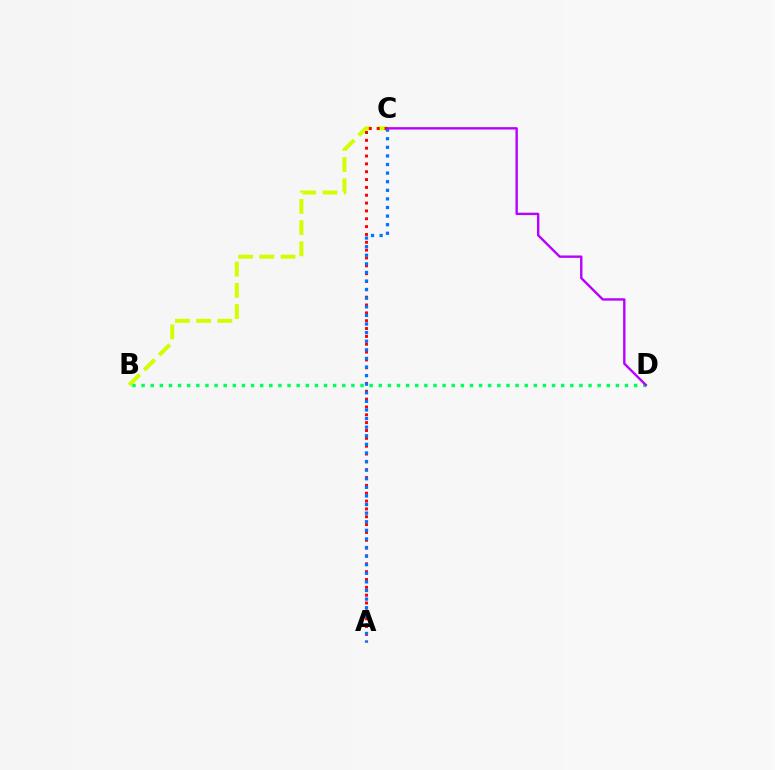{('B', 'C'): [{'color': '#d1ff00', 'line_style': 'dashed', 'thickness': 2.88}], ('A', 'C'): [{'color': '#ff0000', 'line_style': 'dotted', 'thickness': 2.13}, {'color': '#0074ff', 'line_style': 'dotted', 'thickness': 2.34}], ('B', 'D'): [{'color': '#00ff5c', 'line_style': 'dotted', 'thickness': 2.48}], ('C', 'D'): [{'color': '#b900ff', 'line_style': 'solid', 'thickness': 1.71}]}